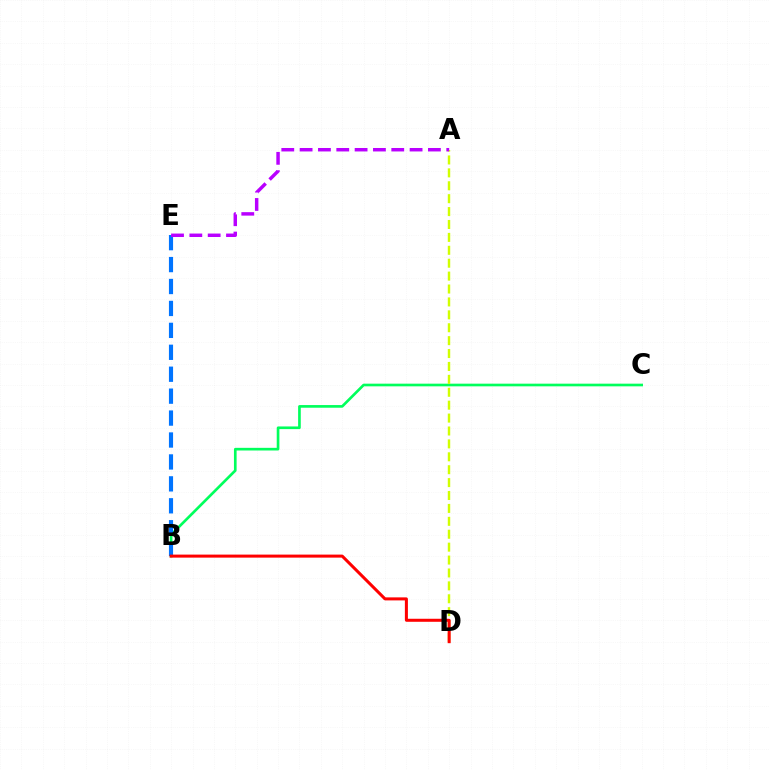{('B', 'C'): [{'color': '#00ff5c', 'line_style': 'solid', 'thickness': 1.92}], ('A', 'D'): [{'color': '#d1ff00', 'line_style': 'dashed', 'thickness': 1.75}], ('B', 'E'): [{'color': '#0074ff', 'line_style': 'dashed', 'thickness': 2.98}], ('A', 'E'): [{'color': '#b900ff', 'line_style': 'dashed', 'thickness': 2.49}], ('B', 'D'): [{'color': '#ff0000', 'line_style': 'solid', 'thickness': 2.18}]}